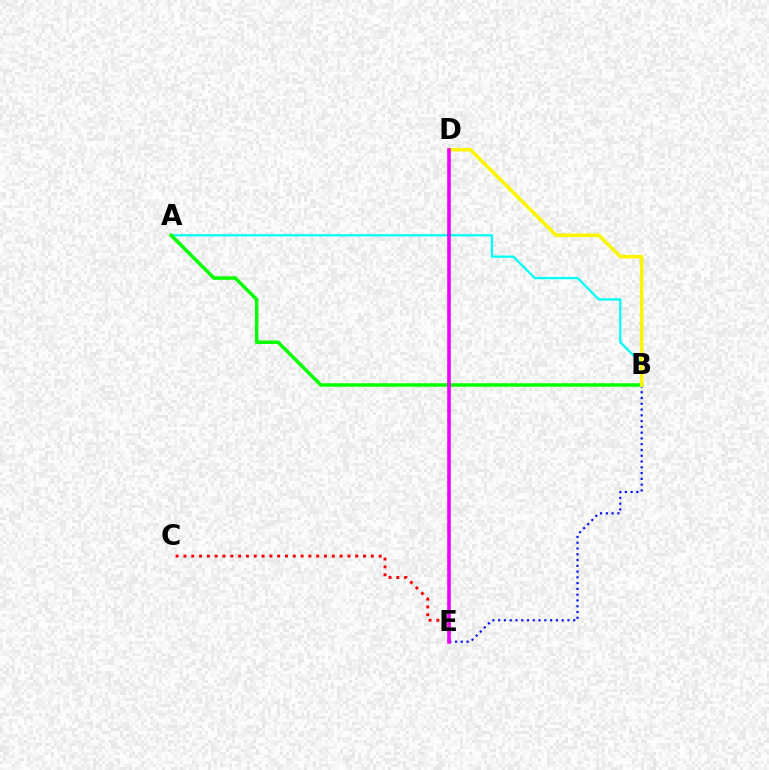{('B', 'E'): [{'color': '#0010ff', 'line_style': 'dotted', 'thickness': 1.57}], ('A', 'B'): [{'color': '#00fff6', 'line_style': 'solid', 'thickness': 1.65}, {'color': '#08ff00', 'line_style': 'solid', 'thickness': 2.53}], ('C', 'E'): [{'color': '#ff0000', 'line_style': 'dotted', 'thickness': 2.12}], ('B', 'D'): [{'color': '#fcf500', 'line_style': 'solid', 'thickness': 2.58}], ('D', 'E'): [{'color': '#ee00ff', 'line_style': 'solid', 'thickness': 2.59}]}